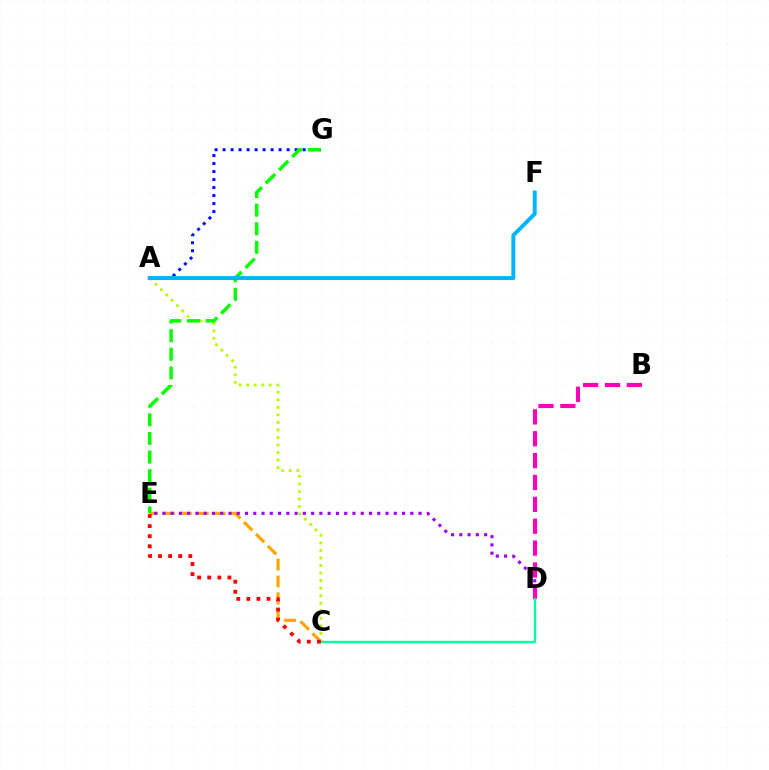{('C', 'E'): [{'color': '#ffa500', 'line_style': 'dashed', 'thickness': 2.3}, {'color': '#ff0000', 'line_style': 'dotted', 'thickness': 2.74}], ('D', 'E'): [{'color': '#9b00ff', 'line_style': 'dotted', 'thickness': 2.25}], ('B', 'D'): [{'color': '#ff00bd', 'line_style': 'dashed', 'thickness': 2.97}], ('A', 'C'): [{'color': '#b3ff00', 'line_style': 'dotted', 'thickness': 2.05}], ('C', 'D'): [{'color': '#00ff9d', 'line_style': 'solid', 'thickness': 1.7}], ('A', 'G'): [{'color': '#0010ff', 'line_style': 'dotted', 'thickness': 2.18}], ('E', 'G'): [{'color': '#08ff00', 'line_style': 'dashed', 'thickness': 2.53}], ('A', 'F'): [{'color': '#00b5ff', 'line_style': 'solid', 'thickness': 2.83}]}